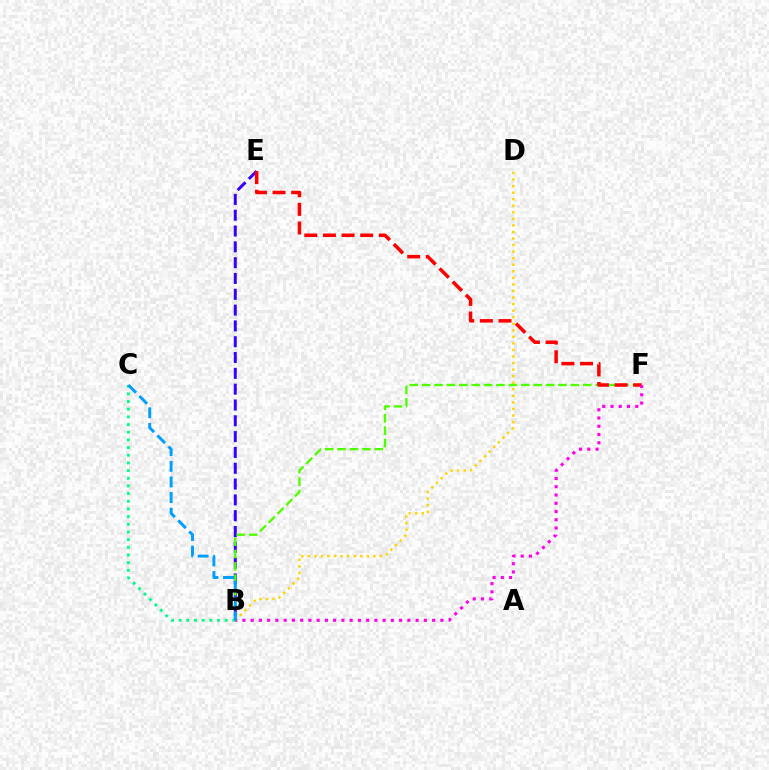{('B', 'E'): [{'color': '#3700ff', 'line_style': 'dashed', 'thickness': 2.15}], ('B', 'D'): [{'color': '#ffd500', 'line_style': 'dotted', 'thickness': 1.78}], ('B', 'C'): [{'color': '#00ff86', 'line_style': 'dotted', 'thickness': 2.08}, {'color': '#009eff', 'line_style': 'dashed', 'thickness': 2.12}], ('B', 'F'): [{'color': '#4fff00', 'line_style': 'dashed', 'thickness': 1.68}, {'color': '#ff00ed', 'line_style': 'dotted', 'thickness': 2.24}], ('E', 'F'): [{'color': '#ff0000', 'line_style': 'dashed', 'thickness': 2.53}]}